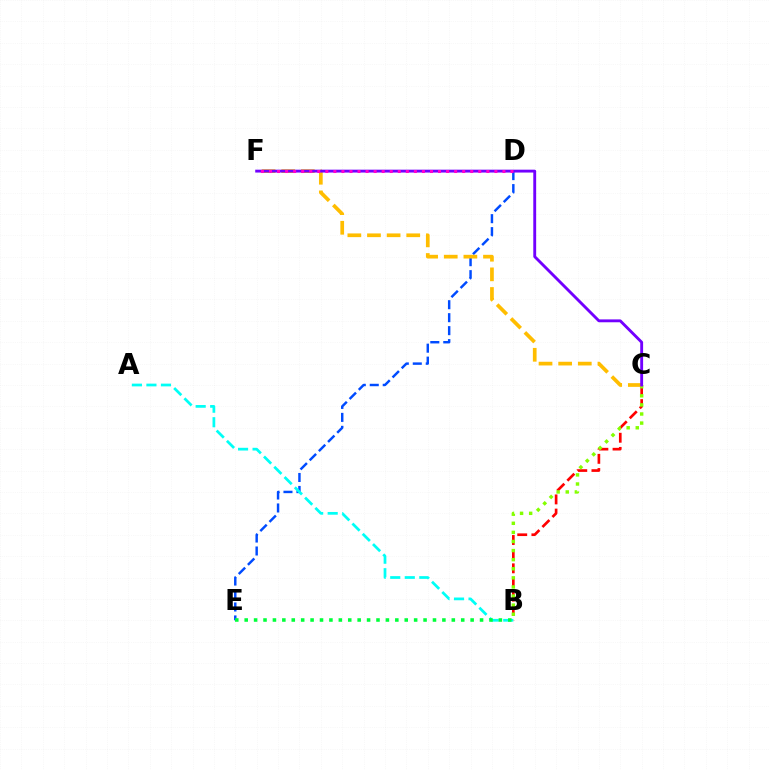{('D', 'E'): [{'color': '#004bff', 'line_style': 'dashed', 'thickness': 1.76}], ('B', 'C'): [{'color': '#ff0000', 'line_style': 'dashed', 'thickness': 1.92}, {'color': '#84ff00', 'line_style': 'dotted', 'thickness': 2.47}], ('A', 'B'): [{'color': '#00fff6', 'line_style': 'dashed', 'thickness': 1.97}], ('B', 'E'): [{'color': '#00ff39', 'line_style': 'dotted', 'thickness': 2.56}], ('C', 'F'): [{'color': '#ffbd00', 'line_style': 'dashed', 'thickness': 2.67}, {'color': '#7200ff', 'line_style': 'solid', 'thickness': 2.07}], ('D', 'F'): [{'color': '#ff00cf', 'line_style': 'dotted', 'thickness': 2.19}]}